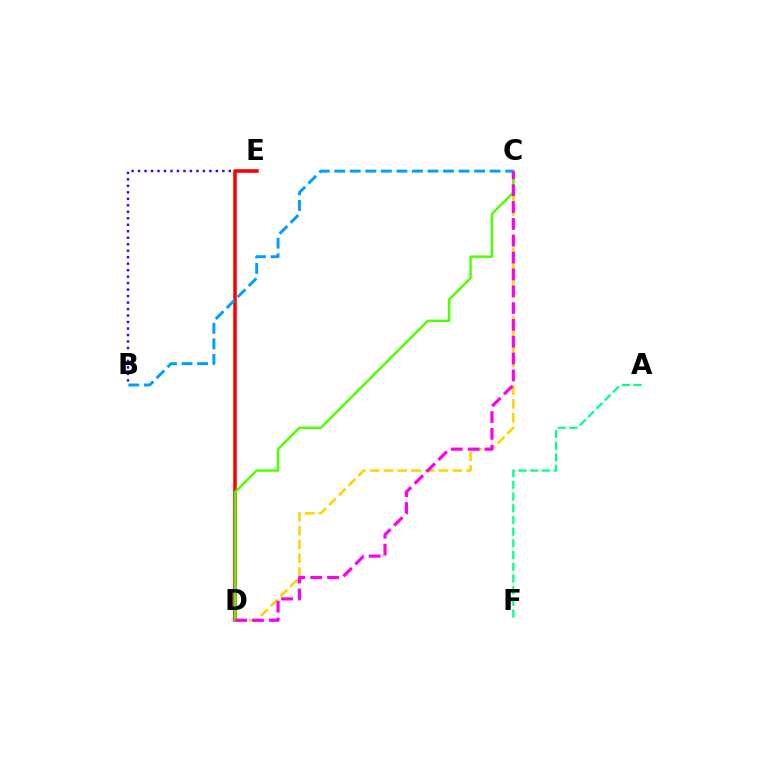{('A', 'F'): [{'color': '#00ff86', 'line_style': 'dashed', 'thickness': 1.59}], ('B', 'E'): [{'color': '#3700ff', 'line_style': 'dotted', 'thickness': 1.76}], ('C', 'D'): [{'color': '#ffd500', 'line_style': 'dashed', 'thickness': 1.87}, {'color': '#4fff00', 'line_style': 'solid', 'thickness': 1.76}, {'color': '#ff00ed', 'line_style': 'dashed', 'thickness': 2.29}], ('D', 'E'): [{'color': '#ff0000', 'line_style': 'solid', 'thickness': 2.56}], ('B', 'C'): [{'color': '#009eff', 'line_style': 'dashed', 'thickness': 2.11}]}